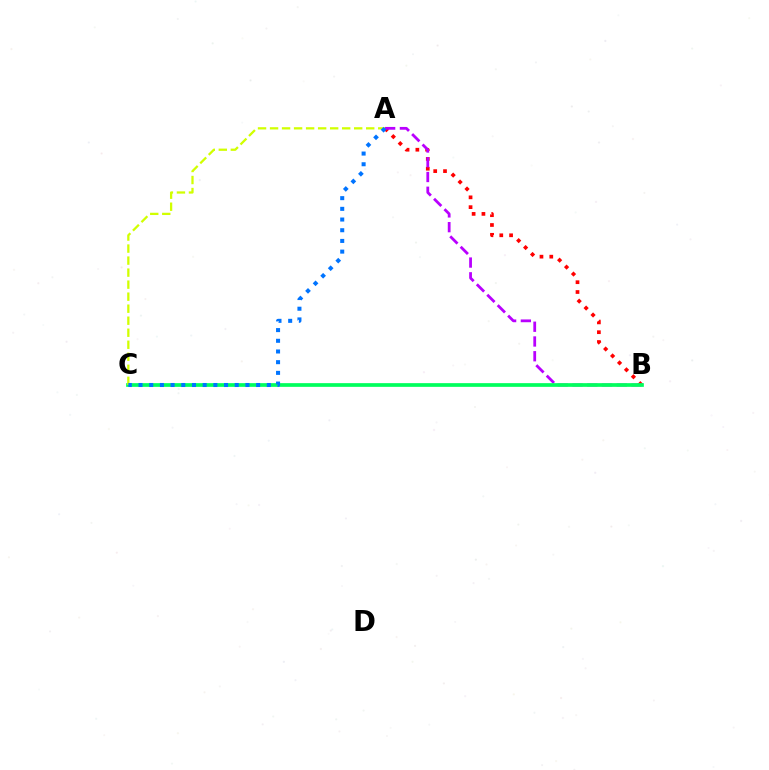{('A', 'B'): [{'color': '#ff0000', 'line_style': 'dotted', 'thickness': 2.67}, {'color': '#b900ff', 'line_style': 'dashed', 'thickness': 2.0}], ('B', 'C'): [{'color': '#00ff5c', 'line_style': 'solid', 'thickness': 2.67}], ('A', 'C'): [{'color': '#d1ff00', 'line_style': 'dashed', 'thickness': 1.63}, {'color': '#0074ff', 'line_style': 'dotted', 'thickness': 2.9}]}